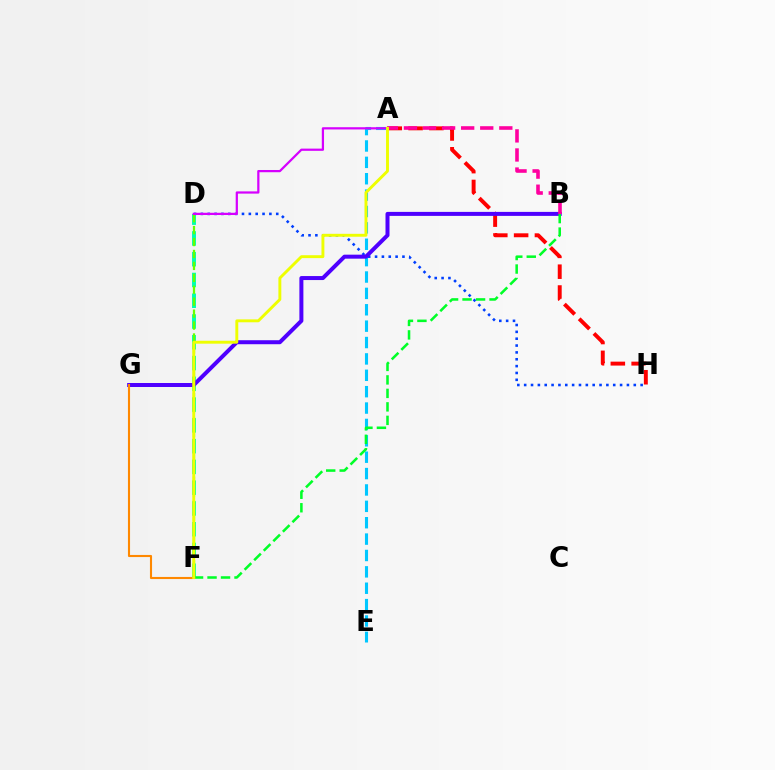{('D', 'H'): [{'color': '#003fff', 'line_style': 'dotted', 'thickness': 1.86}], ('D', 'F'): [{'color': '#00ffaf', 'line_style': 'dashed', 'thickness': 2.82}, {'color': '#66ff00', 'line_style': 'dashed', 'thickness': 1.62}], ('A', 'H'): [{'color': '#ff0000', 'line_style': 'dashed', 'thickness': 2.83}], ('A', 'E'): [{'color': '#00c7ff', 'line_style': 'dashed', 'thickness': 2.23}], ('B', 'G'): [{'color': '#4f00ff', 'line_style': 'solid', 'thickness': 2.88}], ('B', 'F'): [{'color': '#00ff27', 'line_style': 'dashed', 'thickness': 1.83}], ('A', 'B'): [{'color': '#ff00a0', 'line_style': 'dashed', 'thickness': 2.59}], ('F', 'G'): [{'color': '#ff8800', 'line_style': 'solid', 'thickness': 1.52}], ('A', 'D'): [{'color': '#d600ff', 'line_style': 'solid', 'thickness': 1.6}], ('A', 'F'): [{'color': '#eeff00', 'line_style': 'solid', 'thickness': 2.09}]}